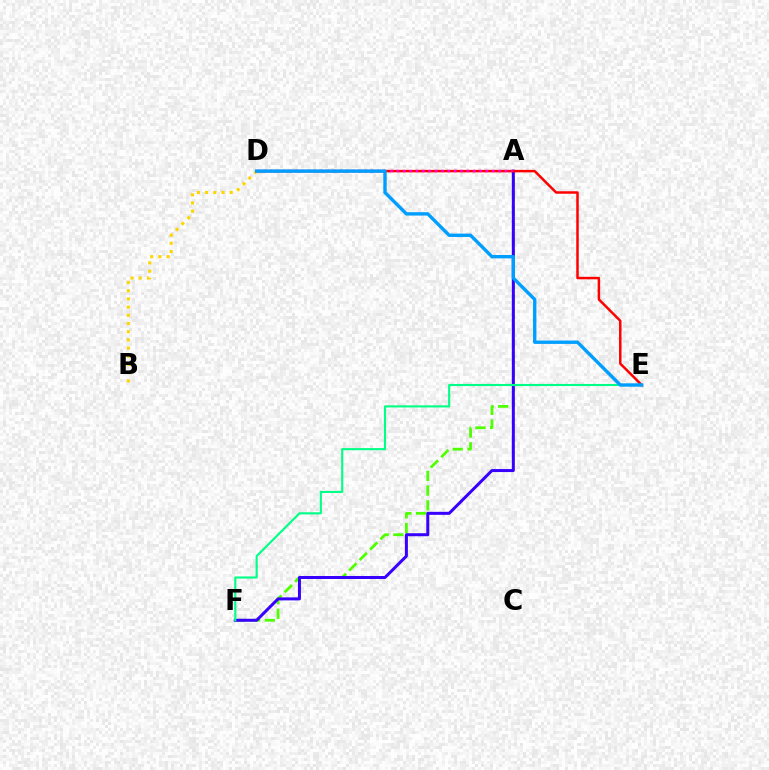{('A', 'F'): [{'color': '#4fff00', 'line_style': 'dashed', 'thickness': 2.0}, {'color': '#3700ff', 'line_style': 'solid', 'thickness': 2.16}], ('D', 'E'): [{'color': '#ff0000', 'line_style': 'solid', 'thickness': 1.79}, {'color': '#009eff', 'line_style': 'solid', 'thickness': 2.42}], ('E', 'F'): [{'color': '#00ff86', 'line_style': 'solid', 'thickness': 1.53}], ('B', 'D'): [{'color': '#ffd500', 'line_style': 'dotted', 'thickness': 2.23}], ('A', 'D'): [{'color': '#ff00ed', 'line_style': 'dotted', 'thickness': 1.73}]}